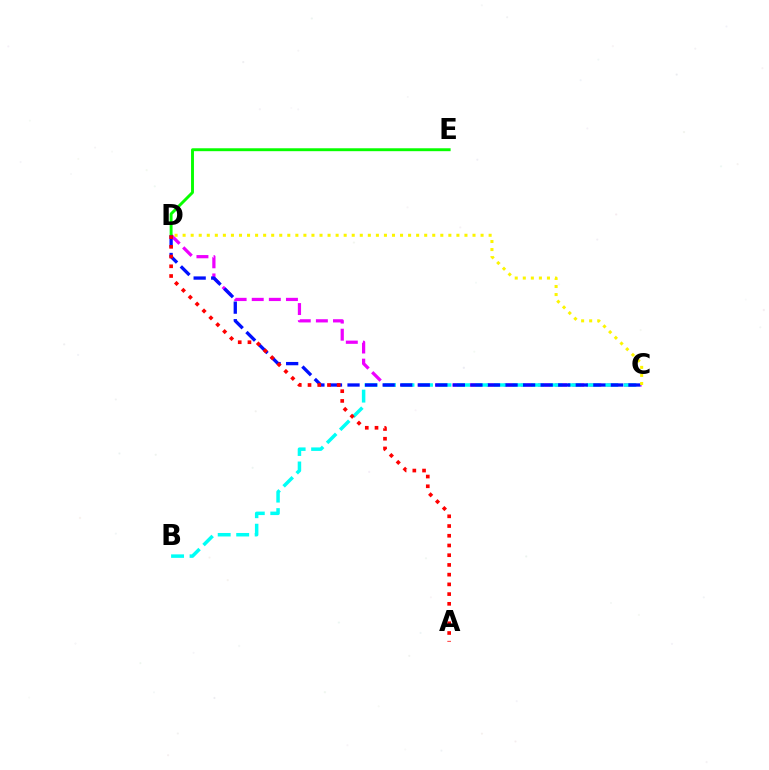{('C', 'D'): [{'color': '#ee00ff', 'line_style': 'dashed', 'thickness': 2.32}, {'color': '#0010ff', 'line_style': 'dashed', 'thickness': 2.39}, {'color': '#fcf500', 'line_style': 'dotted', 'thickness': 2.19}], ('B', 'C'): [{'color': '#00fff6', 'line_style': 'dashed', 'thickness': 2.51}], ('D', 'E'): [{'color': '#08ff00', 'line_style': 'solid', 'thickness': 2.1}], ('A', 'D'): [{'color': '#ff0000', 'line_style': 'dotted', 'thickness': 2.64}]}